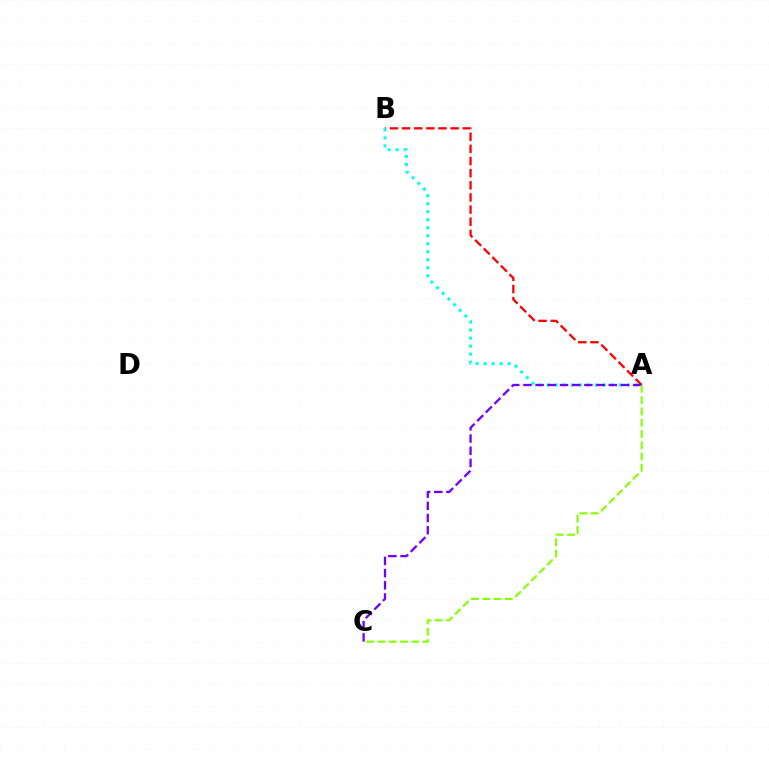{('A', 'B'): [{'color': '#ff0000', 'line_style': 'dashed', 'thickness': 1.65}, {'color': '#00fff6', 'line_style': 'dotted', 'thickness': 2.18}], ('A', 'C'): [{'color': '#7200ff', 'line_style': 'dashed', 'thickness': 1.66}, {'color': '#84ff00', 'line_style': 'dashed', 'thickness': 1.53}]}